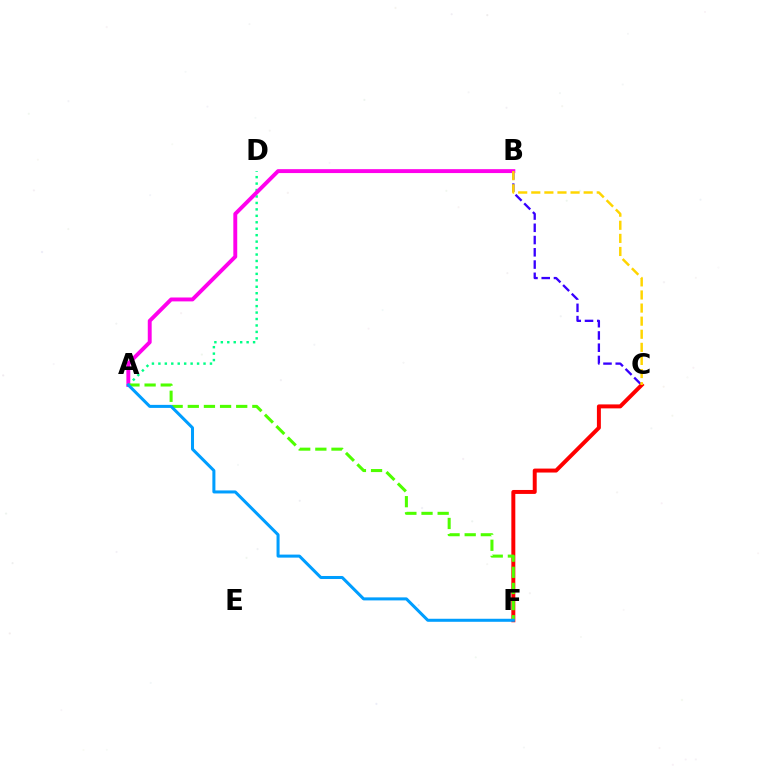{('B', 'C'): [{'color': '#3700ff', 'line_style': 'dashed', 'thickness': 1.66}, {'color': '#ffd500', 'line_style': 'dashed', 'thickness': 1.78}], ('C', 'F'): [{'color': '#ff0000', 'line_style': 'solid', 'thickness': 2.85}], ('A', 'D'): [{'color': '#00ff86', 'line_style': 'dotted', 'thickness': 1.75}], ('A', 'B'): [{'color': '#ff00ed', 'line_style': 'solid', 'thickness': 2.81}], ('A', 'F'): [{'color': '#4fff00', 'line_style': 'dashed', 'thickness': 2.19}, {'color': '#009eff', 'line_style': 'solid', 'thickness': 2.18}]}